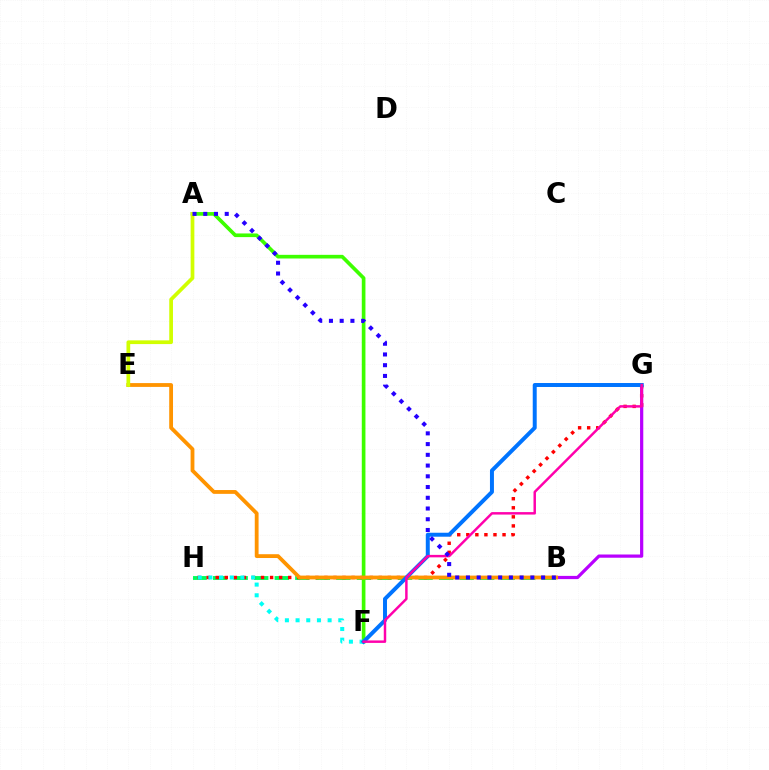{('B', 'H'): [{'color': '#00ff5c', 'line_style': 'dashed', 'thickness': 2.79}], ('G', 'H'): [{'color': '#ff0000', 'line_style': 'dotted', 'thickness': 2.46}], ('A', 'F'): [{'color': '#3dff00', 'line_style': 'solid', 'thickness': 2.63}], ('B', 'G'): [{'color': '#b900ff', 'line_style': 'solid', 'thickness': 2.32}], ('F', 'H'): [{'color': '#00fff6', 'line_style': 'dotted', 'thickness': 2.9}], ('B', 'E'): [{'color': '#ff9400', 'line_style': 'solid', 'thickness': 2.74}], ('F', 'G'): [{'color': '#0074ff', 'line_style': 'solid', 'thickness': 2.86}, {'color': '#ff00ac', 'line_style': 'solid', 'thickness': 1.77}], ('A', 'E'): [{'color': '#d1ff00', 'line_style': 'solid', 'thickness': 2.68}], ('A', 'B'): [{'color': '#2500ff', 'line_style': 'dotted', 'thickness': 2.92}]}